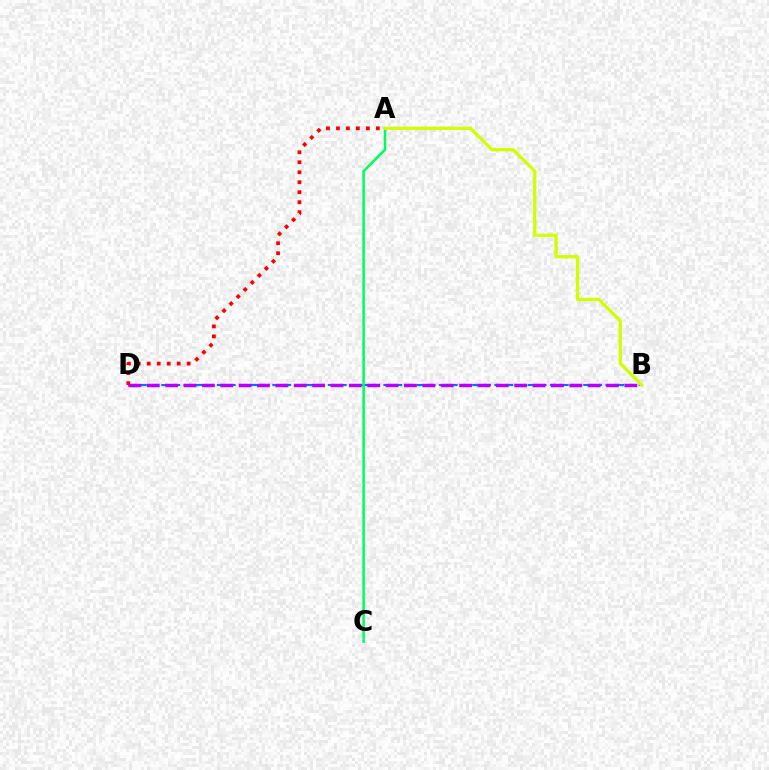{('B', 'D'): [{'color': '#0074ff', 'line_style': 'dashed', 'thickness': 1.51}, {'color': '#b900ff', 'line_style': 'dashed', 'thickness': 2.5}], ('A', 'C'): [{'color': '#00ff5c', 'line_style': 'solid', 'thickness': 1.82}], ('A', 'B'): [{'color': '#d1ff00', 'line_style': 'solid', 'thickness': 2.33}], ('A', 'D'): [{'color': '#ff0000', 'line_style': 'dotted', 'thickness': 2.71}]}